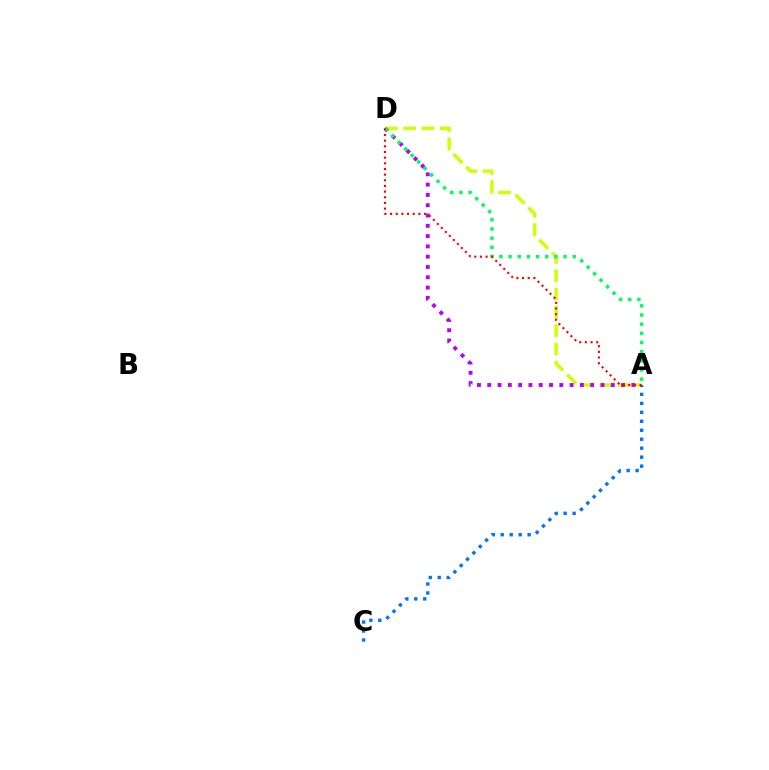{('A', 'D'): [{'color': '#d1ff00', 'line_style': 'dashed', 'thickness': 2.49}, {'color': '#b900ff', 'line_style': 'dotted', 'thickness': 2.8}, {'color': '#00ff5c', 'line_style': 'dotted', 'thickness': 2.49}, {'color': '#ff0000', 'line_style': 'dotted', 'thickness': 1.54}], ('A', 'C'): [{'color': '#0074ff', 'line_style': 'dotted', 'thickness': 2.44}]}